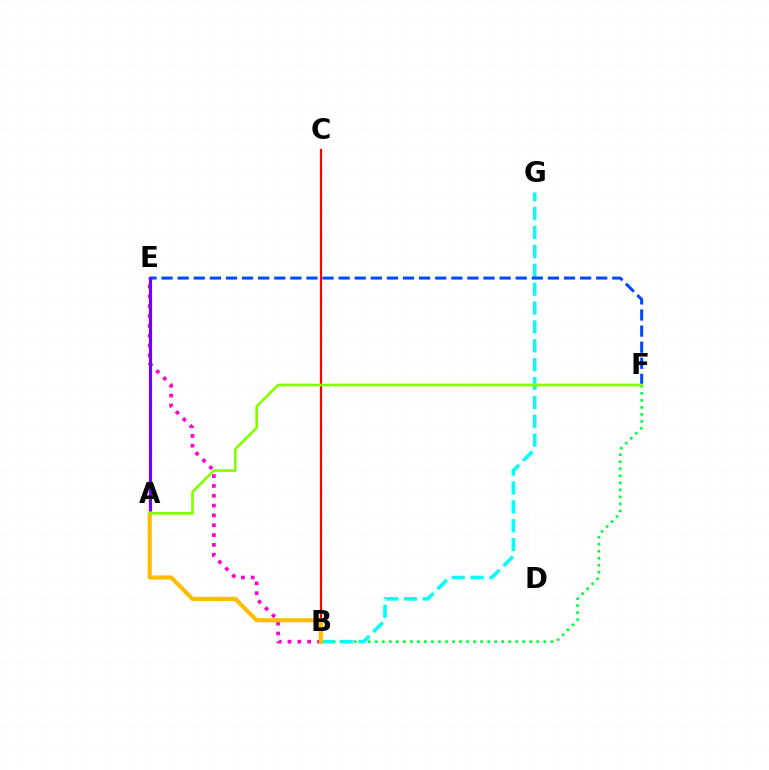{('B', 'F'): [{'color': '#00ff39', 'line_style': 'dotted', 'thickness': 1.91}], ('B', 'E'): [{'color': '#ff00cf', 'line_style': 'dotted', 'thickness': 2.67}], ('B', 'G'): [{'color': '#00fff6', 'line_style': 'dashed', 'thickness': 2.56}], ('B', 'C'): [{'color': '#ff0000', 'line_style': 'solid', 'thickness': 1.59}], ('E', 'F'): [{'color': '#004bff', 'line_style': 'dashed', 'thickness': 2.19}], ('A', 'E'): [{'color': '#7200ff', 'line_style': 'solid', 'thickness': 2.3}], ('A', 'B'): [{'color': '#ffbd00', 'line_style': 'solid', 'thickness': 2.98}], ('A', 'F'): [{'color': '#84ff00', 'line_style': 'solid', 'thickness': 1.89}]}